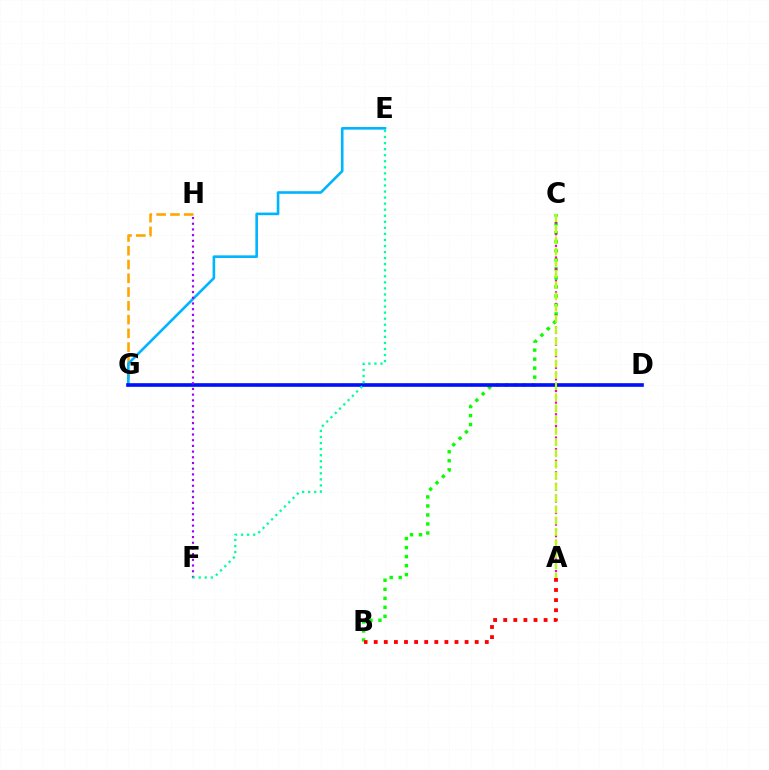{('G', 'H'): [{'color': '#ffa500', 'line_style': 'dashed', 'thickness': 1.87}], ('E', 'G'): [{'color': '#00b5ff', 'line_style': 'solid', 'thickness': 1.89}], ('B', 'C'): [{'color': '#08ff00', 'line_style': 'dotted', 'thickness': 2.45}], ('D', 'G'): [{'color': '#0010ff', 'line_style': 'solid', 'thickness': 2.63}], ('F', 'H'): [{'color': '#9b00ff', 'line_style': 'dotted', 'thickness': 1.55}], ('E', 'F'): [{'color': '#00ff9d', 'line_style': 'dotted', 'thickness': 1.65}], ('A', 'C'): [{'color': '#ff00bd', 'line_style': 'dotted', 'thickness': 1.58}, {'color': '#b3ff00', 'line_style': 'dashed', 'thickness': 1.52}], ('A', 'B'): [{'color': '#ff0000', 'line_style': 'dotted', 'thickness': 2.74}]}